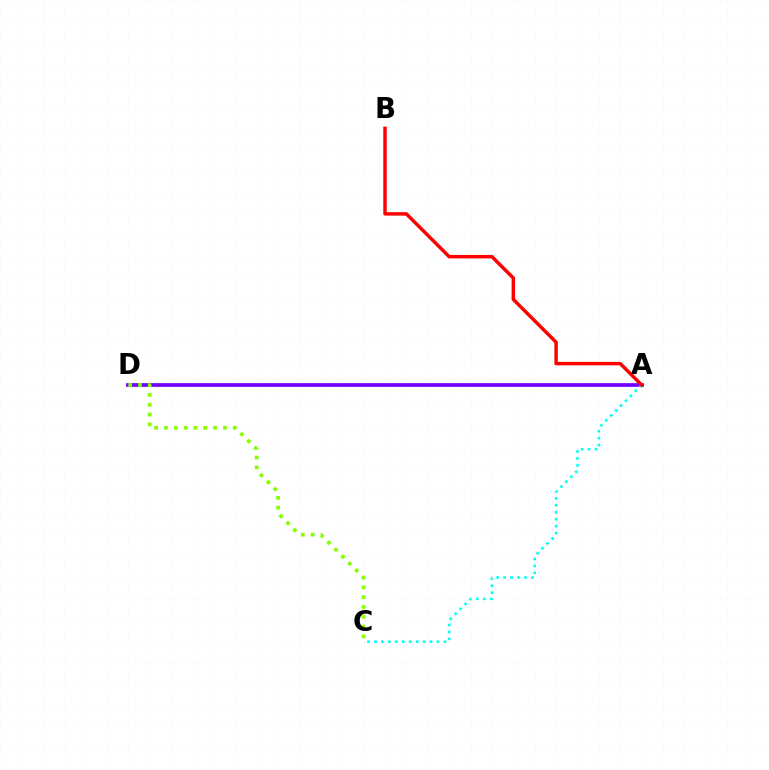{('A', 'D'): [{'color': '#7200ff', 'line_style': 'solid', 'thickness': 2.68}], ('A', 'C'): [{'color': '#00fff6', 'line_style': 'dotted', 'thickness': 1.89}], ('A', 'B'): [{'color': '#ff0000', 'line_style': 'solid', 'thickness': 2.49}], ('C', 'D'): [{'color': '#84ff00', 'line_style': 'dotted', 'thickness': 2.67}]}